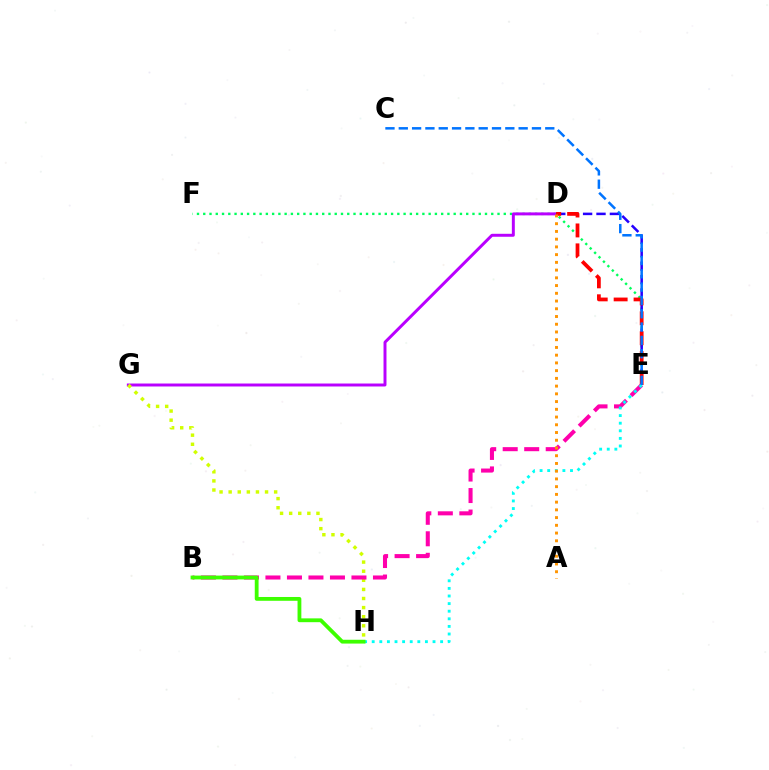{('E', 'F'): [{'color': '#00ff5c', 'line_style': 'dotted', 'thickness': 1.7}], ('D', 'G'): [{'color': '#b900ff', 'line_style': 'solid', 'thickness': 2.13}], ('G', 'H'): [{'color': '#d1ff00', 'line_style': 'dotted', 'thickness': 2.47}], ('D', 'E'): [{'color': '#2500ff', 'line_style': 'dashed', 'thickness': 1.82}, {'color': '#ff0000', 'line_style': 'dashed', 'thickness': 2.71}], ('B', 'E'): [{'color': '#ff00ac', 'line_style': 'dashed', 'thickness': 2.92}], ('E', 'H'): [{'color': '#00fff6', 'line_style': 'dotted', 'thickness': 2.07}], ('A', 'D'): [{'color': '#ff9400', 'line_style': 'dotted', 'thickness': 2.1}], ('C', 'E'): [{'color': '#0074ff', 'line_style': 'dashed', 'thickness': 1.81}], ('B', 'H'): [{'color': '#3dff00', 'line_style': 'solid', 'thickness': 2.74}]}